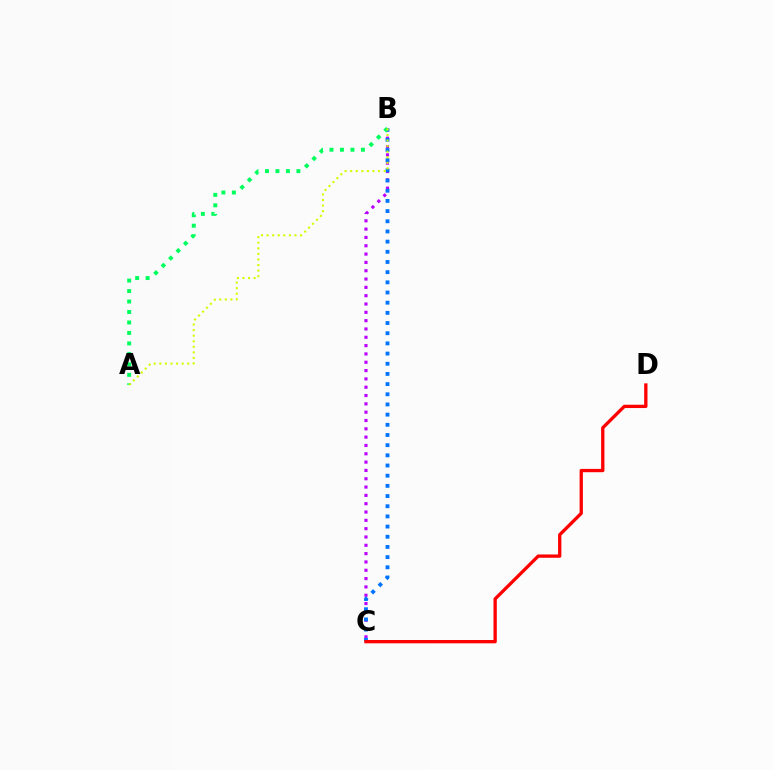{('B', 'C'): [{'color': '#b900ff', 'line_style': 'dotted', 'thickness': 2.26}, {'color': '#0074ff', 'line_style': 'dotted', 'thickness': 2.77}], ('A', 'B'): [{'color': '#00ff5c', 'line_style': 'dotted', 'thickness': 2.85}, {'color': '#d1ff00', 'line_style': 'dotted', 'thickness': 1.51}], ('C', 'D'): [{'color': '#ff0000', 'line_style': 'solid', 'thickness': 2.38}]}